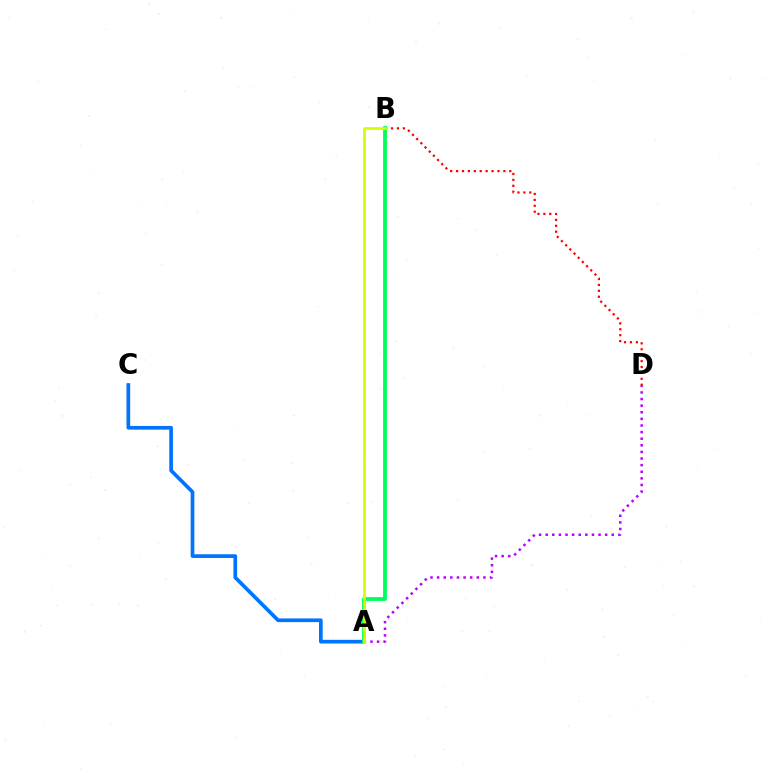{('A', 'D'): [{'color': '#b900ff', 'line_style': 'dotted', 'thickness': 1.8}], ('B', 'D'): [{'color': '#ff0000', 'line_style': 'dotted', 'thickness': 1.61}], ('A', 'C'): [{'color': '#0074ff', 'line_style': 'solid', 'thickness': 2.65}], ('A', 'B'): [{'color': '#00ff5c', 'line_style': 'solid', 'thickness': 2.76}, {'color': '#d1ff00', 'line_style': 'solid', 'thickness': 1.94}]}